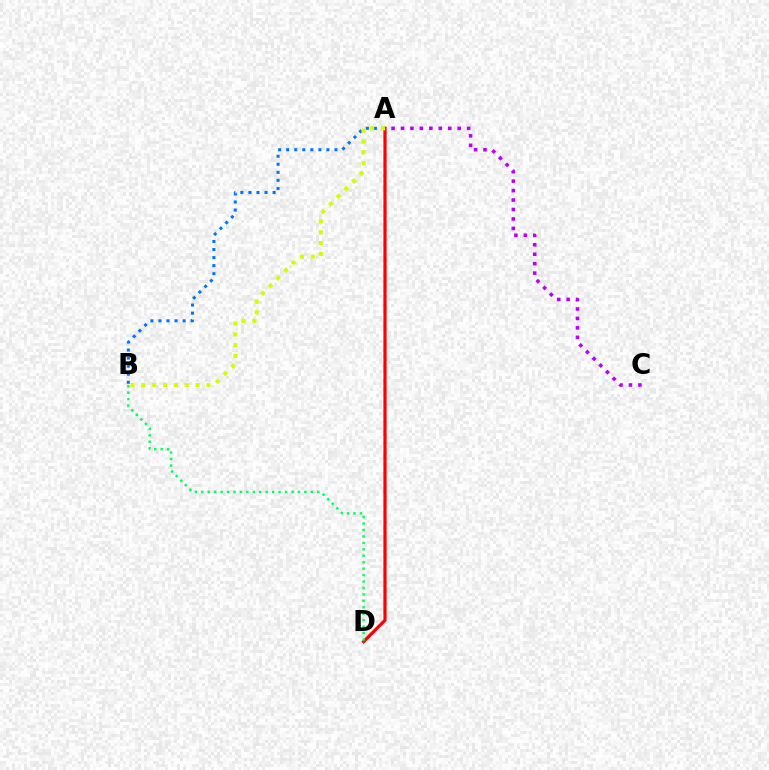{('A', 'D'): [{'color': '#ff0000', 'line_style': 'solid', 'thickness': 2.3}], ('A', 'B'): [{'color': '#0074ff', 'line_style': 'dotted', 'thickness': 2.19}, {'color': '#d1ff00', 'line_style': 'dotted', 'thickness': 2.95}], ('A', 'C'): [{'color': '#b900ff', 'line_style': 'dotted', 'thickness': 2.57}], ('B', 'D'): [{'color': '#00ff5c', 'line_style': 'dotted', 'thickness': 1.75}]}